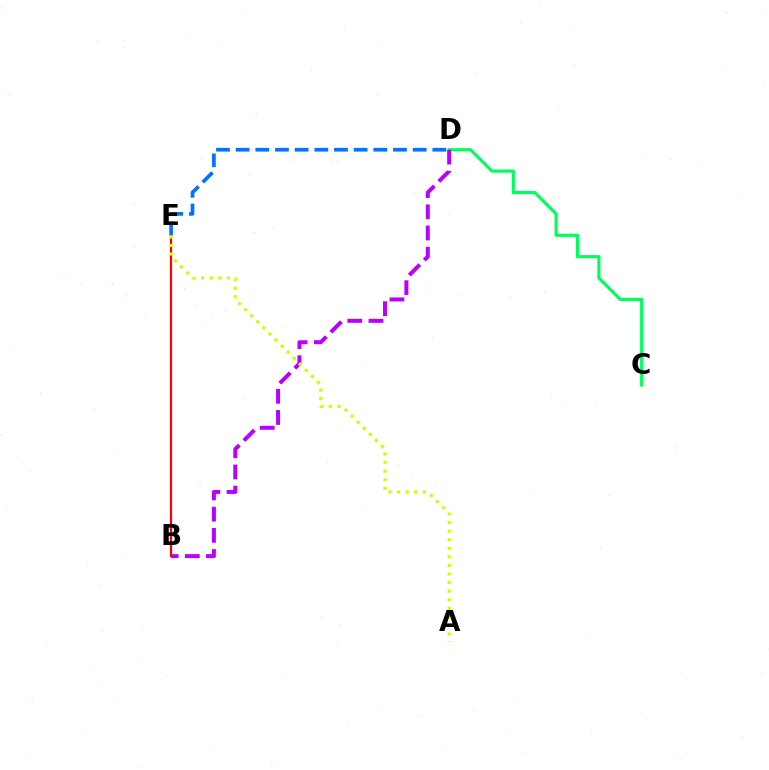{('B', 'E'): [{'color': '#ff0000', 'line_style': 'solid', 'thickness': 1.57}], ('C', 'D'): [{'color': '#00ff5c', 'line_style': 'solid', 'thickness': 2.28}], ('B', 'D'): [{'color': '#b900ff', 'line_style': 'dashed', 'thickness': 2.88}], ('D', 'E'): [{'color': '#0074ff', 'line_style': 'dashed', 'thickness': 2.67}], ('A', 'E'): [{'color': '#d1ff00', 'line_style': 'dotted', 'thickness': 2.33}]}